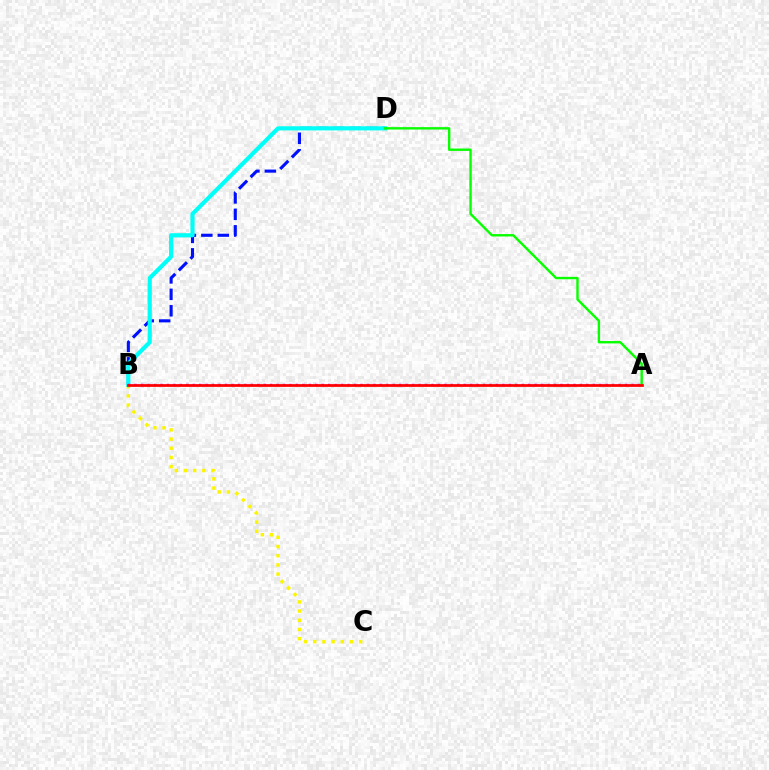{('B', 'C'): [{'color': '#fcf500', 'line_style': 'dotted', 'thickness': 2.49}], ('B', 'D'): [{'color': '#0010ff', 'line_style': 'dashed', 'thickness': 2.24}, {'color': '#00fff6', 'line_style': 'solid', 'thickness': 2.99}], ('A', 'B'): [{'color': '#ee00ff', 'line_style': 'dotted', 'thickness': 1.75}, {'color': '#ff0000', 'line_style': 'solid', 'thickness': 1.97}], ('A', 'D'): [{'color': '#08ff00', 'line_style': 'solid', 'thickness': 1.73}]}